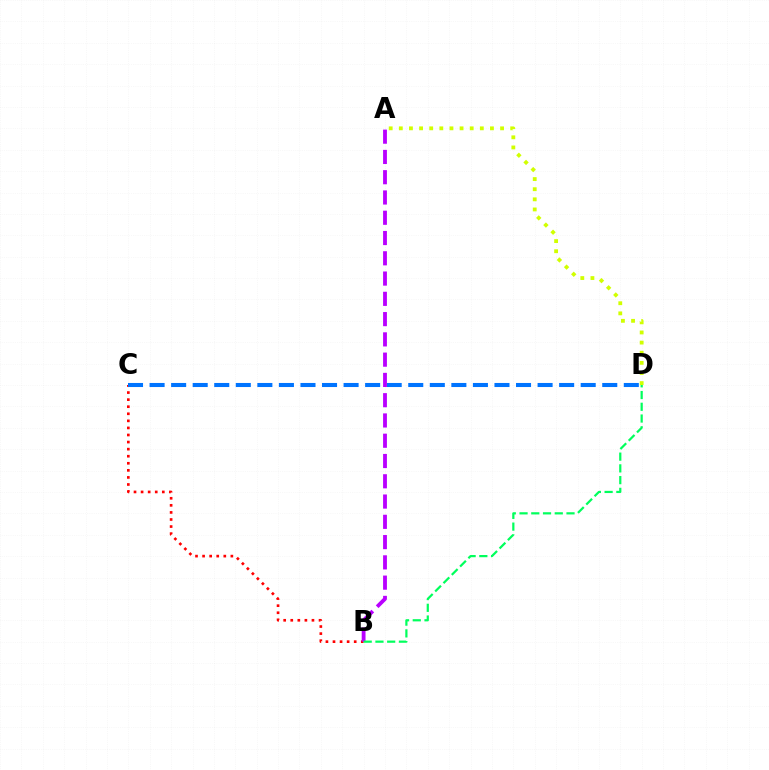{('B', 'C'): [{'color': '#ff0000', 'line_style': 'dotted', 'thickness': 1.92}], ('C', 'D'): [{'color': '#0074ff', 'line_style': 'dashed', 'thickness': 2.93}], ('A', 'B'): [{'color': '#b900ff', 'line_style': 'dashed', 'thickness': 2.75}], ('A', 'D'): [{'color': '#d1ff00', 'line_style': 'dotted', 'thickness': 2.75}], ('B', 'D'): [{'color': '#00ff5c', 'line_style': 'dashed', 'thickness': 1.6}]}